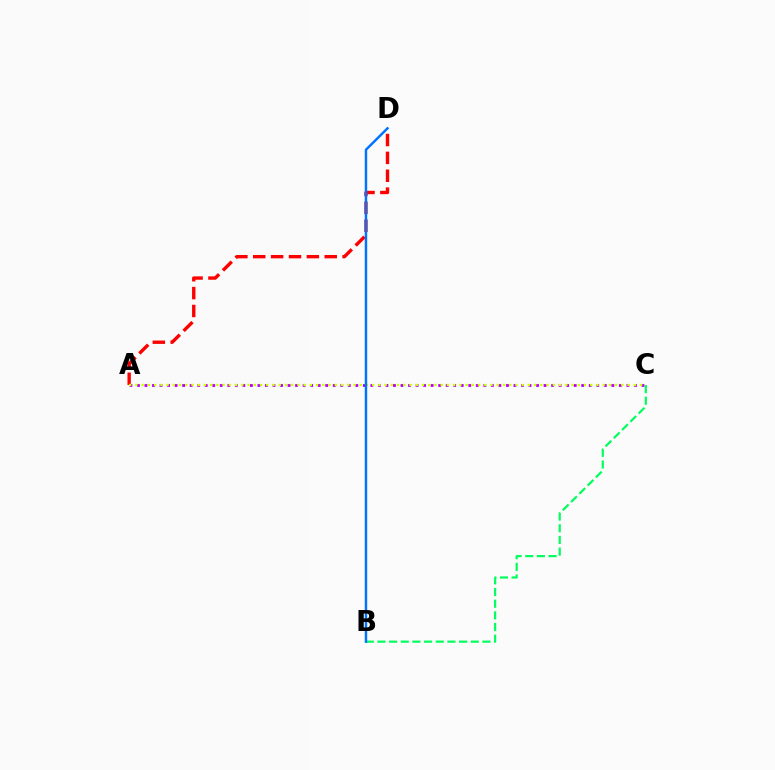{('B', 'C'): [{'color': '#00ff5c', 'line_style': 'dashed', 'thickness': 1.59}], ('A', 'D'): [{'color': '#ff0000', 'line_style': 'dashed', 'thickness': 2.43}], ('A', 'C'): [{'color': '#b900ff', 'line_style': 'dotted', 'thickness': 2.05}, {'color': '#d1ff00', 'line_style': 'dotted', 'thickness': 1.69}], ('B', 'D'): [{'color': '#0074ff', 'line_style': 'solid', 'thickness': 1.76}]}